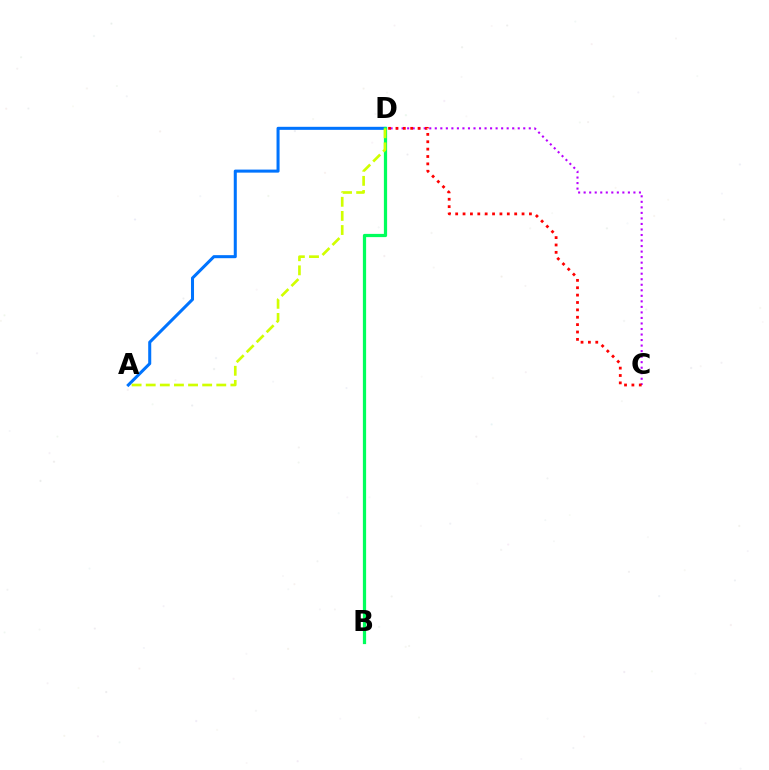{('C', 'D'): [{'color': '#b900ff', 'line_style': 'dotted', 'thickness': 1.5}, {'color': '#ff0000', 'line_style': 'dotted', 'thickness': 2.0}], ('A', 'D'): [{'color': '#0074ff', 'line_style': 'solid', 'thickness': 2.19}, {'color': '#d1ff00', 'line_style': 'dashed', 'thickness': 1.92}], ('B', 'D'): [{'color': '#00ff5c', 'line_style': 'solid', 'thickness': 2.32}]}